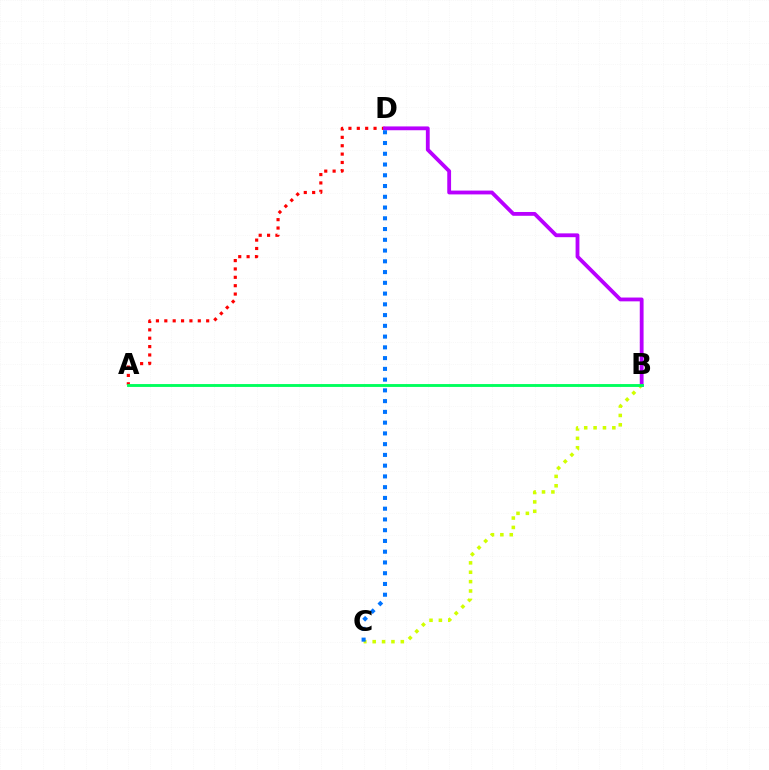{('A', 'D'): [{'color': '#ff0000', 'line_style': 'dotted', 'thickness': 2.27}], ('B', 'C'): [{'color': '#d1ff00', 'line_style': 'dotted', 'thickness': 2.55}], ('B', 'D'): [{'color': '#b900ff', 'line_style': 'solid', 'thickness': 2.74}], ('A', 'B'): [{'color': '#00ff5c', 'line_style': 'solid', 'thickness': 2.07}], ('C', 'D'): [{'color': '#0074ff', 'line_style': 'dotted', 'thickness': 2.92}]}